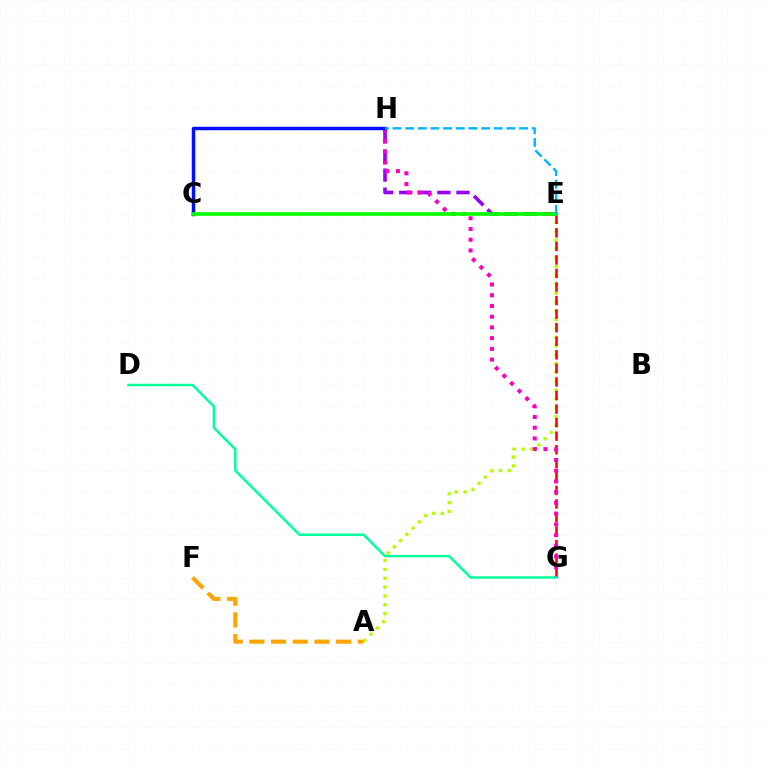{('A', 'E'): [{'color': '#b3ff00', 'line_style': 'dotted', 'thickness': 2.4}], ('E', 'G'): [{'color': '#ff0000', 'line_style': 'dashed', 'thickness': 1.84}], ('E', 'H'): [{'color': '#9b00ff', 'line_style': 'dashed', 'thickness': 2.59}, {'color': '#00b5ff', 'line_style': 'dashed', 'thickness': 1.72}], ('G', 'H'): [{'color': '#ff00bd', 'line_style': 'dotted', 'thickness': 2.92}], ('D', 'G'): [{'color': '#00ff9d', 'line_style': 'solid', 'thickness': 1.78}], ('C', 'H'): [{'color': '#0010ff', 'line_style': 'solid', 'thickness': 2.5}], ('A', 'F'): [{'color': '#ffa500', 'line_style': 'dashed', 'thickness': 2.95}], ('C', 'E'): [{'color': '#08ff00', 'line_style': 'solid', 'thickness': 2.64}]}